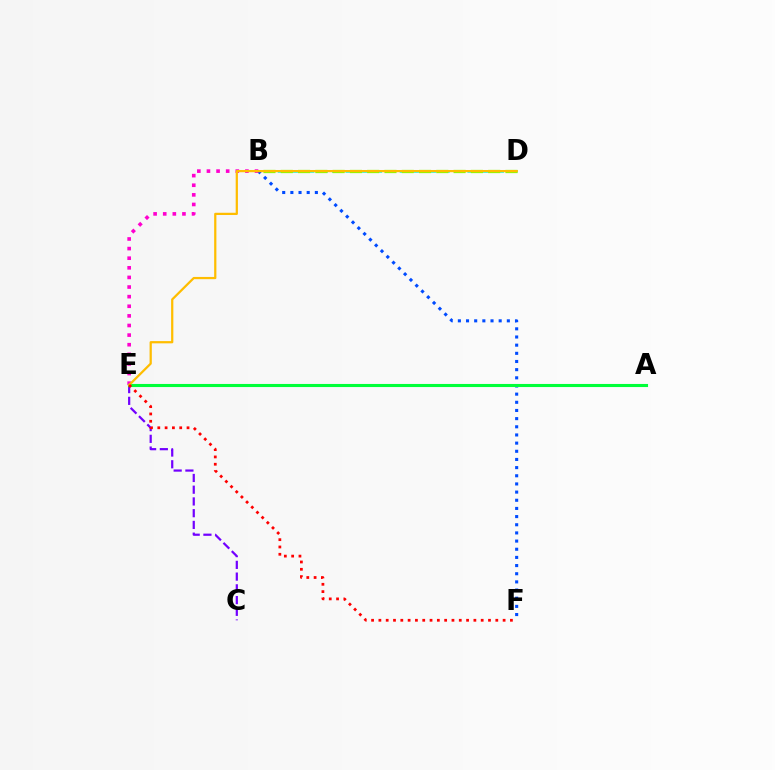{('B', 'D'): [{'color': '#00fff6', 'line_style': 'dashed', 'thickness': 1.84}, {'color': '#84ff00', 'line_style': 'dashed', 'thickness': 2.35}], ('B', 'F'): [{'color': '#004bff', 'line_style': 'dotted', 'thickness': 2.22}], ('B', 'E'): [{'color': '#ff00cf', 'line_style': 'dotted', 'thickness': 2.61}], ('C', 'E'): [{'color': '#7200ff', 'line_style': 'dashed', 'thickness': 1.59}], ('A', 'E'): [{'color': '#00ff39', 'line_style': 'solid', 'thickness': 2.23}], ('D', 'E'): [{'color': '#ffbd00', 'line_style': 'solid', 'thickness': 1.61}], ('E', 'F'): [{'color': '#ff0000', 'line_style': 'dotted', 'thickness': 1.99}]}